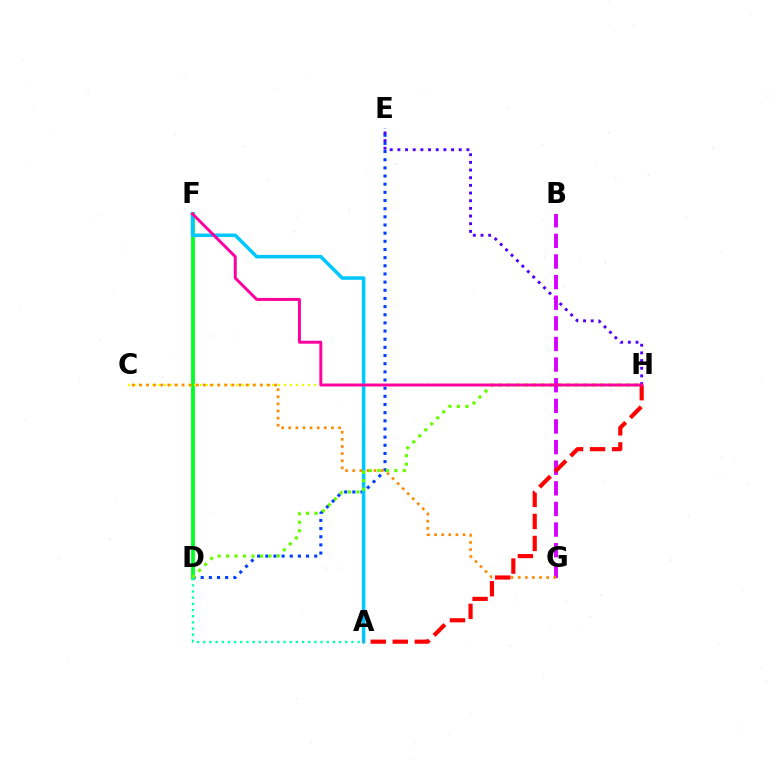{('D', 'E'): [{'color': '#003fff', 'line_style': 'dotted', 'thickness': 2.22}], ('D', 'F'): [{'color': '#00ff27', 'line_style': 'solid', 'thickness': 2.73}], ('A', 'F'): [{'color': '#00c7ff', 'line_style': 'solid', 'thickness': 2.54}], ('E', 'H'): [{'color': '#4f00ff', 'line_style': 'dotted', 'thickness': 2.08}], ('C', 'H'): [{'color': '#eeff00', 'line_style': 'dotted', 'thickness': 1.63}], ('B', 'G'): [{'color': '#d600ff', 'line_style': 'dashed', 'thickness': 2.8}], ('C', 'G'): [{'color': '#ff8800', 'line_style': 'dotted', 'thickness': 1.93}], ('D', 'H'): [{'color': '#66ff00', 'line_style': 'dotted', 'thickness': 2.3}], ('A', 'H'): [{'color': '#ff0000', 'line_style': 'dashed', 'thickness': 2.99}], ('F', 'H'): [{'color': '#ff00a0', 'line_style': 'solid', 'thickness': 2.13}], ('A', 'D'): [{'color': '#00ffaf', 'line_style': 'dotted', 'thickness': 1.68}]}